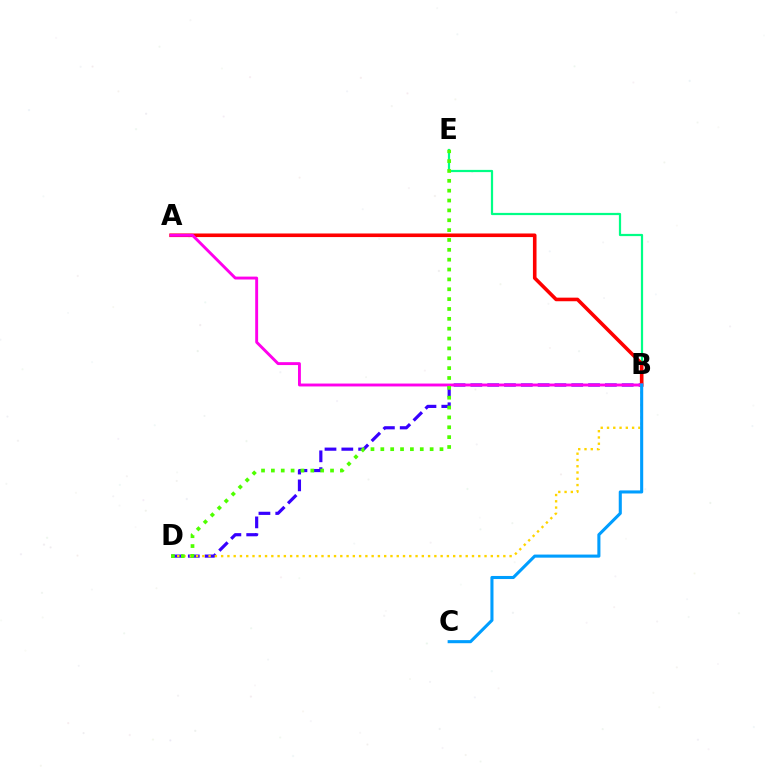{('B', 'D'): [{'color': '#3700ff', 'line_style': 'dashed', 'thickness': 2.28}, {'color': '#ffd500', 'line_style': 'dotted', 'thickness': 1.7}], ('B', 'E'): [{'color': '#00ff86', 'line_style': 'solid', 'thickness': 1.6}], ('A', 'B'): [{'color': '#ff0000', 'line_style': 'solid', 'thickness': 2.59}, {'color': '#ff00ed', 'line_style': 'solid', 'thickness': 2.09}], ('B', 'C'): [{'color': '#009eff', 'line_style': 'solid', 'thickness': 2.22}], ('D', 'E'): [{'color': '#4fff00', 'line_style': 'dotted', 'thickness': 2.68}]}